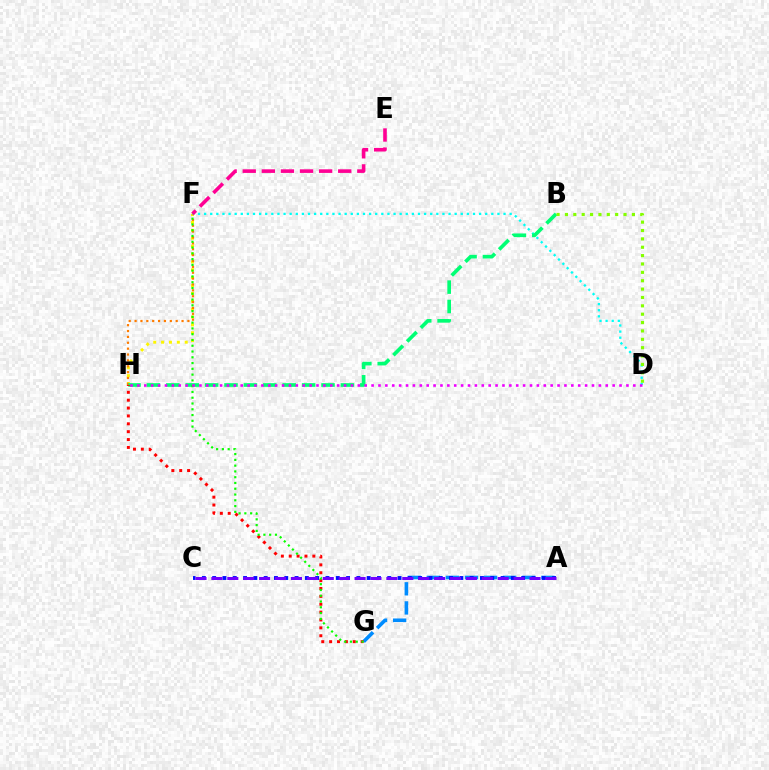{('F', 'H'): [{'color': '#fcf500', 'line_style': 'dotted', 'thickness': 2.14}, {'color': '#ff7c00', 'line_style': 'dotted', 'thickness': 1.6}], ('A', 'G'): [{'color': '#008cff', 'line_style': 'dashed', 'thickness': 2.6}], ('D', 'F'): [{'color': '#00fff6', 'line_style': 'dotted', 'thickness': 1.66}], ('E', 'F'): [{'color': '#ff0094', 'line_style': 'dashed', 'thickness': 2.59}], ('B', 'H'): [{'color': '#00ff74', 'line_style': 'dashed', 'thickness': 2.64}], ('G', 'H'): [{'color': '#ff0000', 'line_style': 'dotted', 'thickness': 2.14}], ('A', 'C'): [{'color': '#0010ff', 'line_style': 'dotted', 'thickness': 2.8}, {'color': '#7200ff', 'line_style': 'dashed', 'thickness': 2.16}], ('F', 'G'): [{'color': '#08ff00', 'line_style': 'dotted', 'thickness': 1.57}], ('D', 'H'): [{'color': '#ee00ff', 'line_style': 'dotted', 'thickness': 1.87}], ('B', 'D'): [{'color': '#84ff00', 'line_style': 'dotted', 'thickness': 2.27}]}